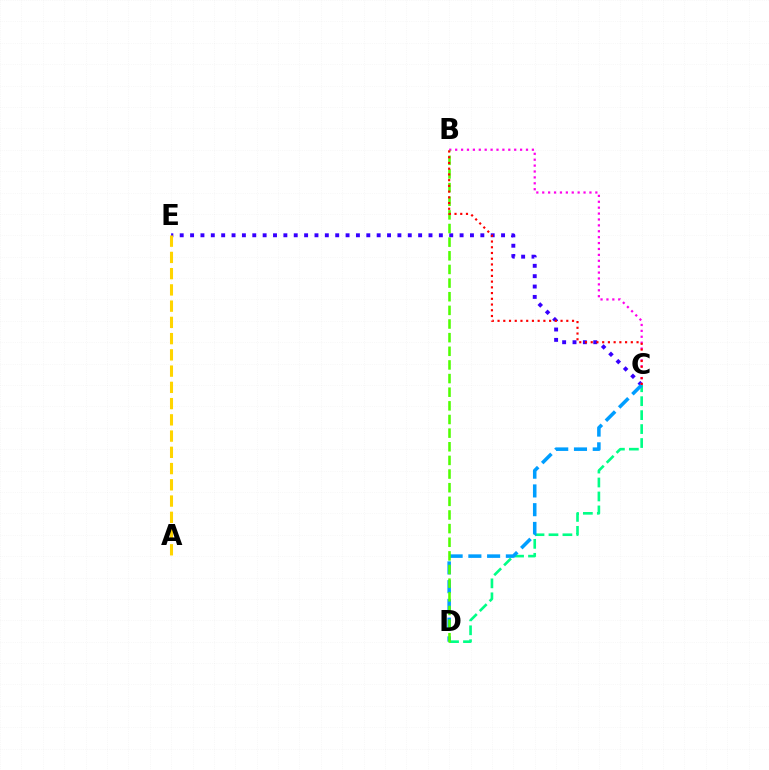{('C', 'E'): [{'color': '#3700ff', 'line_style': 'dotted', 'thickness': 2.82}], ('B', 'C'): [{'color': '#ff00ed', 'line_style': 'dotted', 'thickness': 1.6}, {'color': '#ff0000', 'line_style': 'dotted', 'thickness': 1.56}], ('C', 'D'): [{'color': '#00ff86', 'line_style': 'dashed', 'thickness': 1.89}, {'color': '#009eff', 'line_style': 'dashed', 'thickness': 2.55}], ('B', 'D'): [{'color': '#4fff00', 'line_style': 'dashed', 'thickness': 1.85}], ('A', 'E'): [{'color': '#ffd500', 'line_style': 'dashed', 'thickness': 2.21}]}